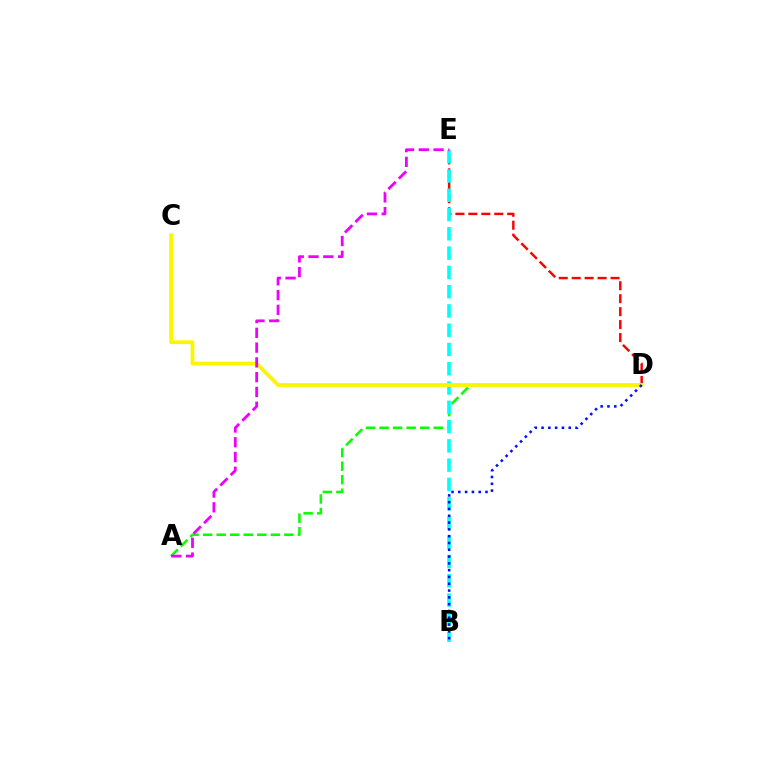{('D', 'E'): [{'color': '#ff0000', 'line_style': 'dashed', 'thickness': 1.76}], ('A', 'D'): [{'color': '#08ff00', 'line_style': 'dashed', 'thickness': 1.84}], ('B', 'E'): [{'color': '#00fff6', 'line_style': 'dashed', 'thickness': 2.62}], ('C', 'D'): [{'color': '#fcf500', 'line_style': 'solid', 'thickness': 2.72}], ('B', 'D'): [{'color': '#0010ff', 'line_style': 'dotted', 'thickness': 1.85}], ('A', 'E'): [{'color': '#ee00ff', 'line_style': 'dashed', 'thickness': 2.01}]}